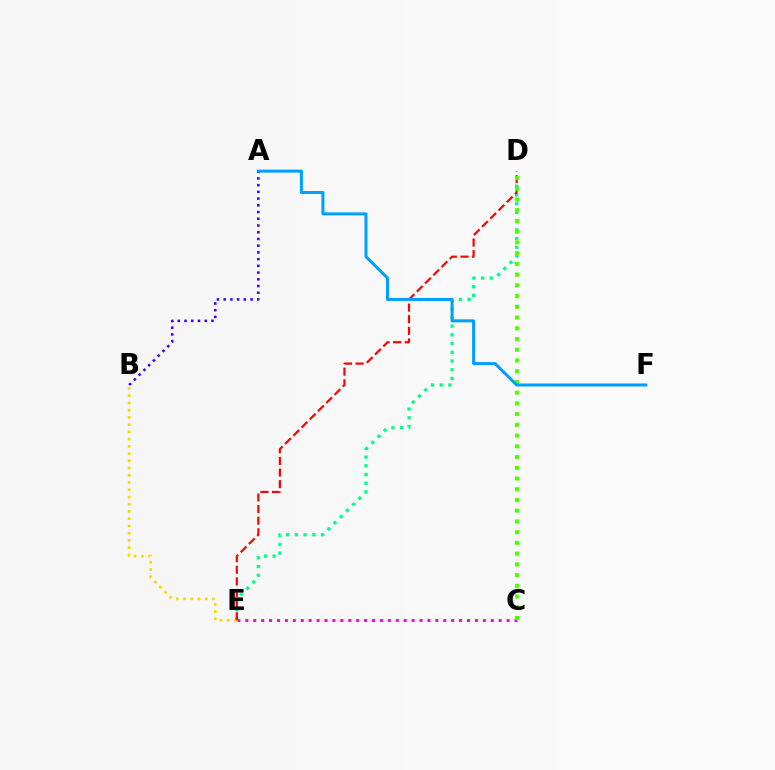{('B', 'E'): [{'color': '#ffd500', 'line_style': 'dotted', 'thickness': 1.97}], ('D', 'E'): [{'color': '#00ff86', 'line_style': 'dotted', 'thickness': 2.37}, {'color': '#ff0000', 'line_style': 'dashed', 'thickness': 1.58}], ('C', 'E'): [{'color': '#ff00ed', 'line_style': 'dotted', 'thickness': 2.15}], ('A', 'B'): [{'color': '#3700ff', 'line_style': 'dotted', 'thickness': 1.83}], ('C', 'D'): [{'color': '#4fff00', 'line_style': 'dotted', 'thickness': 2.92}], ('A', 'F'): [{'color': '#009eff', 'line_style': 'solid', 'thickness': 2.16}]}